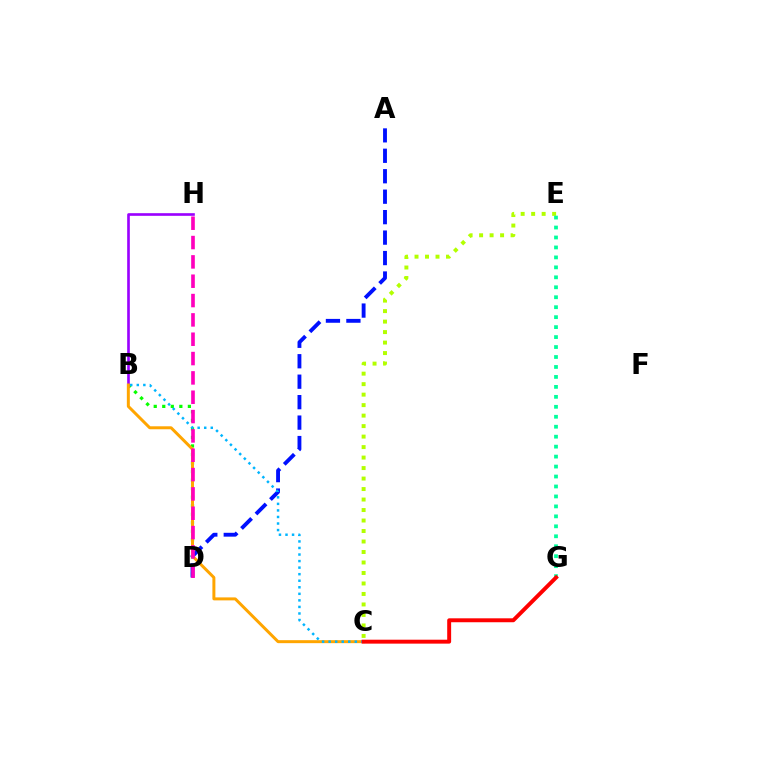{('C', 'E'): [{'color': '#b3ff00', 'line_style': 'dotted', 'thickness': 2.85}], ('B', 'D'): [{'color': '#08ff00', 'line_style': 'dotted', 'thickness': 2.32}], ('B', 'H'): [{'color': '#9b00ff', 'line_style': 'solid', 'thickness': 1.9}], ('A', 'D'): [{'color': '#0010ff', 'line_style': 'dashed', 'thickness': 2.78}], ('B', 'C'): [{'color': '#ffa500', 'line_style': 'solid', 'thickness': 2.14}, {'color': '#00b5ff', 'line_style': 'dotted', 'thickness': 1.78}], ('E', 'G'): [{'color': '#00ff9d', 'line_style': 'dotted', 'thickness': 2.71}], ('C', 'G'): [{'color': '#ff0000', 'line_style': 'solid', 'thickness': 2.83}], ('D', 'H'): [{'color': '#ff00bd', 'line_style': 'dashed', 'thickness': 2.63}]}